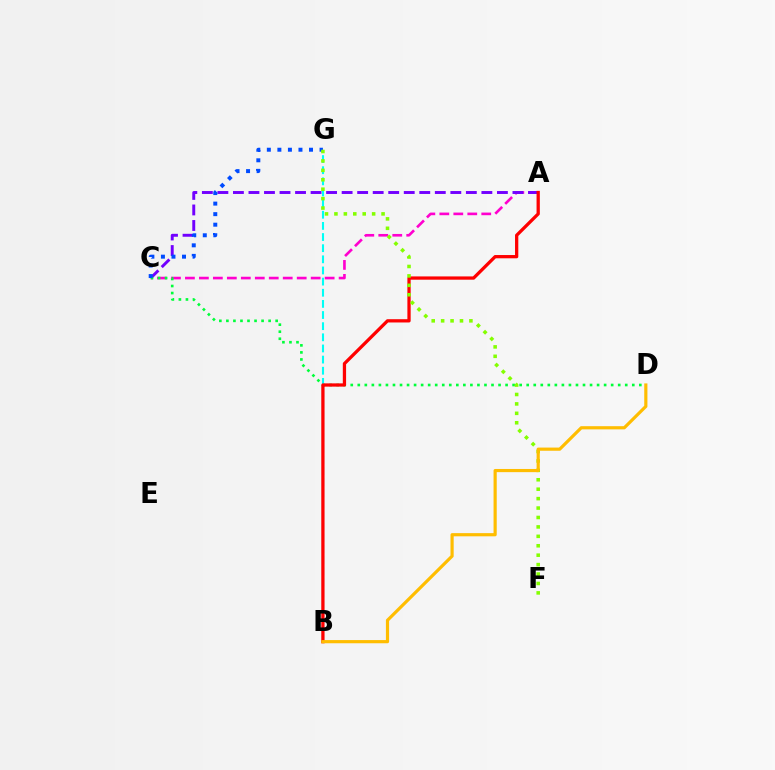{('A', 'C'): [{'color': '#ff00cf', 'line_style': 'dashed', 'thickness': 1.9}, {'color': '#7200ff', 'line_style': 'dashed', 'thickness': 2.11}], ('C', 'D'): [{'color': '#00ff39', 'line_style': 'dotted', 'thickness': 1.91}], ('C', 'G'): [{'color': '#004bff', 'line_style': 'dotted', 'thickness': 2.86}], ('B', 'G'): [{'color': '#00fff6', 'line_style': 'dashed', 'thickness': 1.51}], ('A', 'B'): [{'color': '#ff0000', 'line_style': 'solid', 'thickness': 2.36}], ('F', 'G'): [{'color': '#84ff00', 'line_style': 'dotted', 'thickness': 2.56}], ('B', 'D'): [{'color': '#ffbd00', 'line_style': 'solid', 'thickness': 2.29}]}